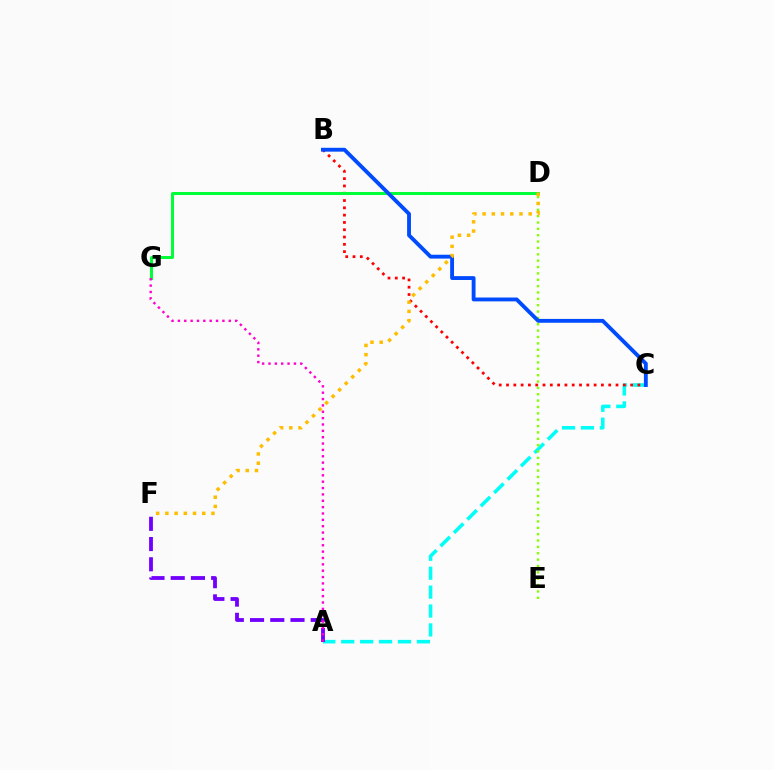{('A', 'C'): [{'color': '#00fff6', 'line_style': 'dashed', 'thickness': 2.57}], ('B', 'C'): [{'color': '#ff0000', 'line_style': 'dotted', 'thickness': 1.98}, {'color': '#004bff', 'line_style': 'solid', 'thickness': 2.78}], ('A', 'F'): [{'color': '#7200ff', 'line_style': 'dashed', 'thickness': 2.75}], ('D', 'E'): [{'color': '#84ff00', 'line_style': 'dotted', 'thickness': 1.73}], ('D', 'G'): [{'color': '#00ff39', 'line_style': 'solid', 'thickness': 2.17}], ('A', 'G'): [{'color': '#ff00cf', 'line_style': 'dotted', 'thickness': 1.73}], ('D', 'F'): [{'color': '#ffbd00', 'line_style': 'dotted', 'thickness': 2.5}]}